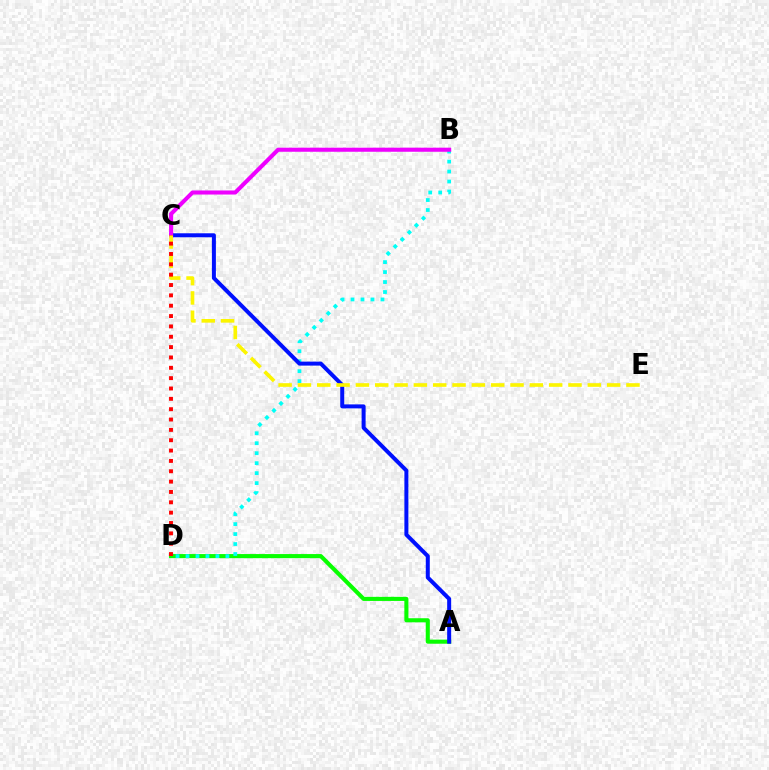{('A', 'D'): [{'color': '#08ff00', 'line_style': 'solid', 'thickness': 2.94}], ('B', 'D'): [{'color': '#00fff6', 'line_style': 'dotted', 'thickness': 2.71}], ('A', 'C'): [{'color': '#0010ff', 'line_style': 'solid', 'thickness': 2.88}], ('B', 'C'): [{'color': '#ee00ff', 'line_style': 'solid', 'thickness': 2.93}], ('C', 'E'): [{'color': '#fcf500', 'line_style': 'dashed', 'thickness': 2.63}], ('C', 'D'): [{'color': '#ff0000', 'line_style': 'dotted', 'thickness': 2.81}]}